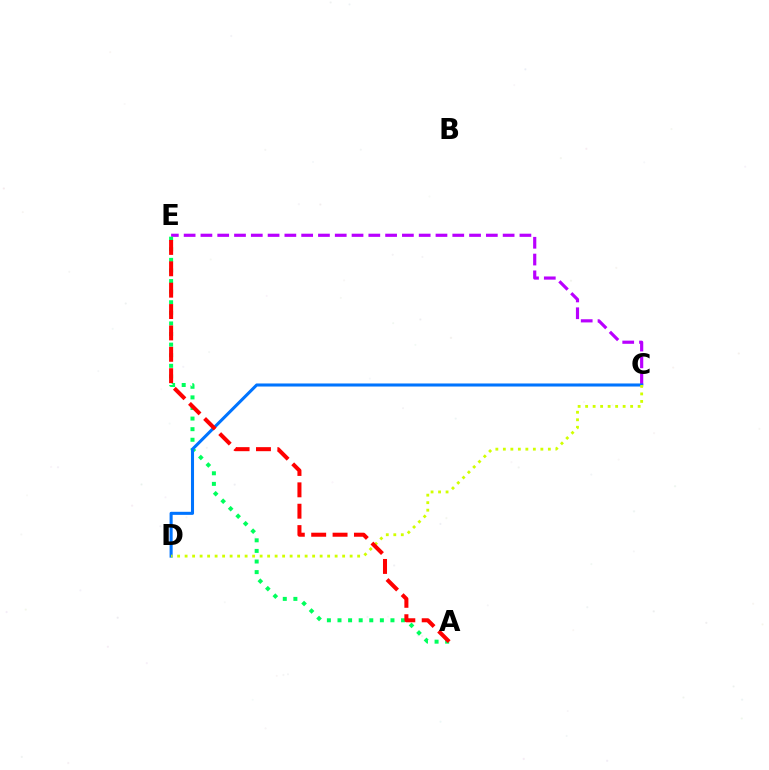{('C', 'E'): [{'color': '#b900ff', 'line_style': 'dashed', 'thickness': 2.28}], ('A', 'E'): [{'color': '#00ff5c', 'line_style': 'dotted', 'thickness': 2.88}, {'color': '#ff0000', 'line_style': 'dashed', 'thickness': 2.9}], ('C', 'D'): [{'color': '#0074ff', 'line_style': 'solid', 'thickness': 2.21}, {'color': '#d1ff00', 'line_style': 'dotted', 'thickness': 2.04}]}